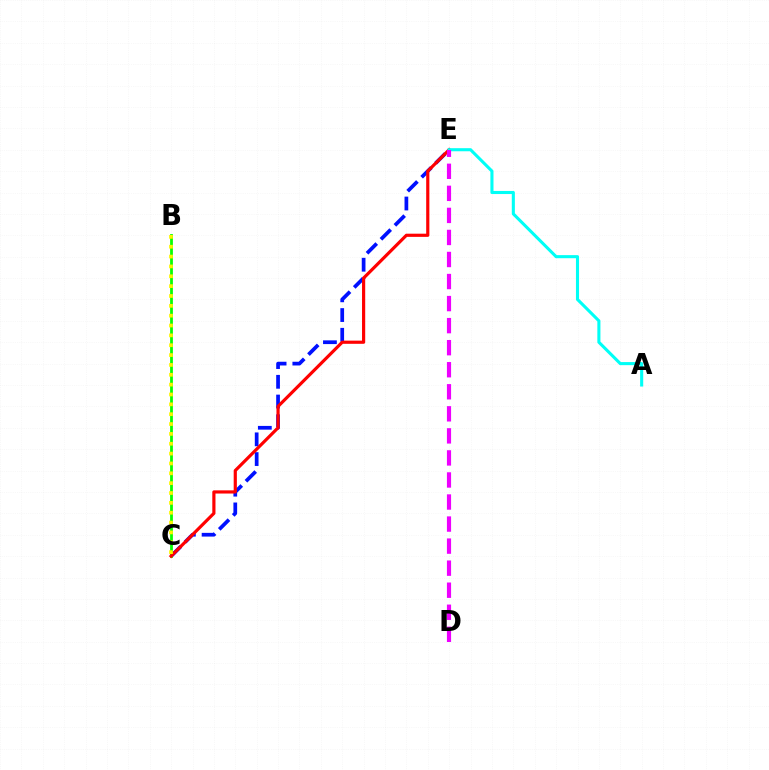{('C', 'E'): [{'color': '#0010ff', 'line_style': 'dashed', 'thickness': 2.68}, {'color': '#ff0000', 'line_style': 'solid', 'thickness': 2.29}], ('B', 'C'): [{'color': '#08ff00', 'line_style': 'solid', 'thickness': 1.99}, {'color': '#fcf500', 'line_style': 'dotted', 'thickness': 2.68}], ('A', 'E'): [{'color': '#00fff6', 'line_style': 'solid', 'thickness': 2.22}], ('D', 'E'): [{'color': '#ee00ff', 'line_style': 'dashed', 'thickness': 3.0}]}